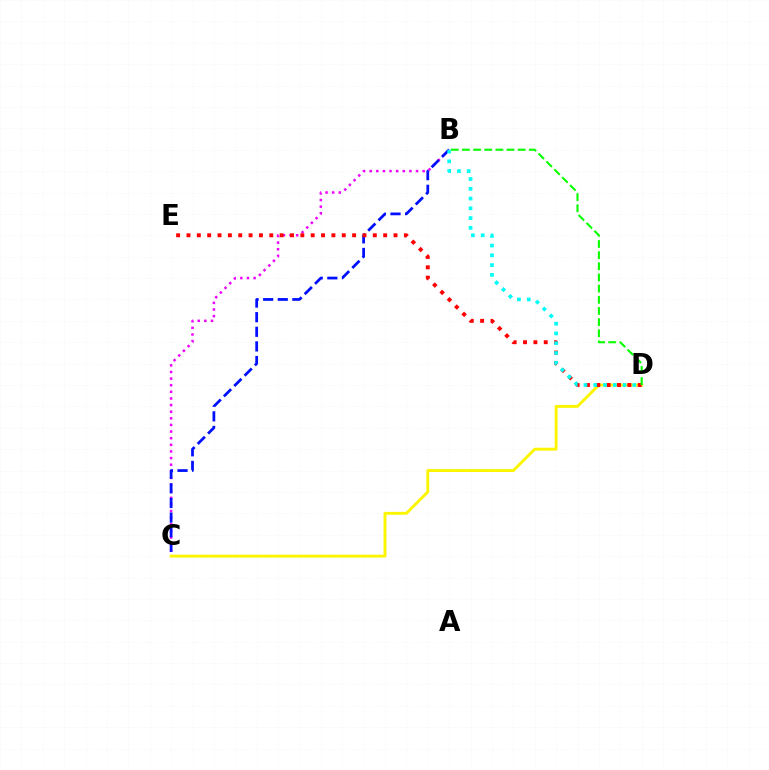{('C', 'D'): [{'color': '#fcf500', 'line_style': 'solid', 'thickness': 2.08}], ('B', 'C'): [{'color': '#ee00ff', 'line_style': 'dotted', 'thickness': 1.8}, {'color': '#0010ff', 'line_style': 'dashed', 'thickness': 1.98}], ('D', 'E'): [{'color': '#ff0000', 'line_style': 'dotted', 'thickness': 2.81}], ('B', 'D'): [{'color': '#08ff00', 'line_style': 'dashed', 'thickness': 1.52}, {'color': '#00fff6', 'line_style': 'dotted', 'thickness': 2.65}]}